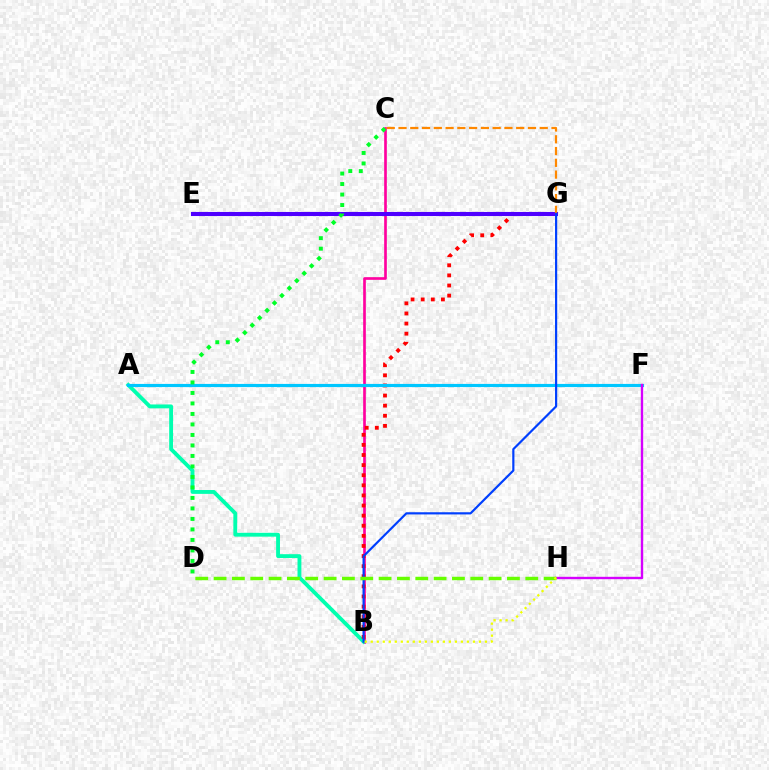{('B', 'C'): [{'color': '#ff00a0', 'line_style': 'solid', 'thickness': 1.92}], ('A', 'B'): [{'color': '#00ffaf', 'line_style': 'solid', 'thickness': 2.77}], ('B', 'G'): [{'color': '#ff0000', 'line_style': 'dotted', 'thickness': 2.75}, {'color': '#003fff', 'line_style': 'solid', 'thickness': 1.57}], ('A', 'F'): [{'color': '#00c7ff', 'line_style': 'solid', 'thickness': 2.28}], ('E', 'G'): [{'color': '#4f00ff', 'line_style': 'solid', 'thickness': 2.94}], ('C', 'G'): [{'color': '#ff8800', 'line_style': 'dashed', 'thickness': 1.6}], ('C', 'D'): [{'color': '#00ff27', 'line_style': 'dotted', 'thickness': 2.85}], ('F', 'H'): [{'color': '#d600ff', 'line_style': 'solid', 'thickness': 1.71}], ('D', 'H'): [{'color': '#66ff00', 'line_style': 'dashed', 'thickness': 2.49}], ('B', 'H'): [{'color': '#eeff00', 'line_style': 'dotted', 'thickness': 1.63}]}